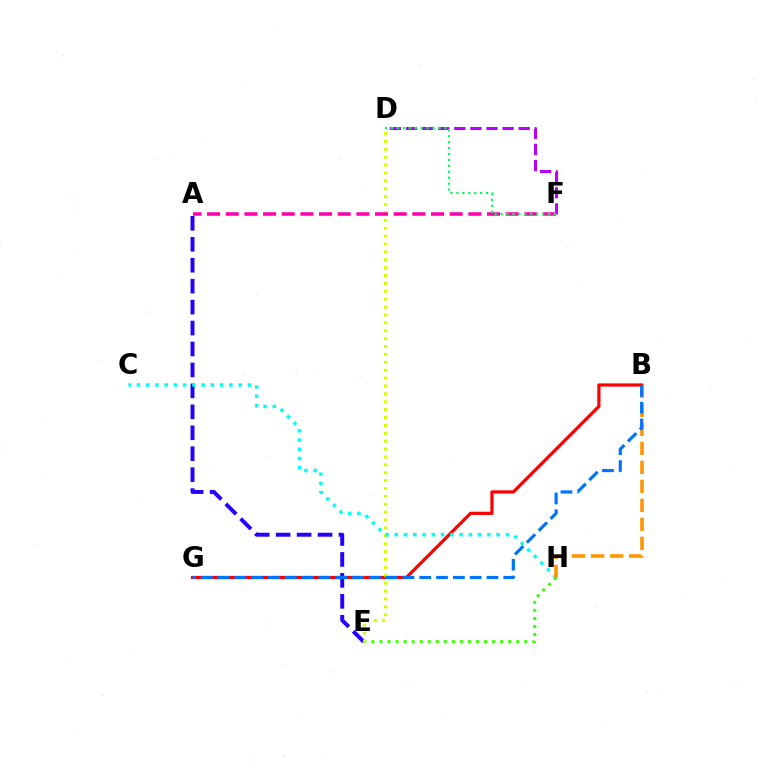{('D', 'F'): [{'color': '#b900ff', 'line_style': 'dashed', 'thickness': 2.19}, {'color': '#00ff5c', 'line_style': 'dotted', 'thickness': 1.61}], ('B', 'G'): [{'color': '#ff0000', 'line_style': 'solid', 'thickness': 2.31}, {'color': '#0074ff', 'line_style': 'dashed', 'thickness': 2.28}], ('E', 'H'): [{'color': '#3dff00', 'line_style': 'dotted', 'thickness': 2.19}], ('A', 'E'): [{'color': '#2500ff', 'line_style': 'dashed', 'thickness': 2.85}], ('D', 'E'): [{'color': '#d1ff00', 'line_style': 'dotted', 'thickness': 2.14}], ('A', 'F'): [{'color': '#ff00ac', 'line_style': 'dashed', 'thickness': 2.54}], ('C', 'H'): [{'color': '#00fff6', 'line_style': 'dotted', 'thickness': 2.51}], ('B', 'H'): [{'color': '#ff9400', 'line_style': 'dashed', 'thickness': 2.58}]}